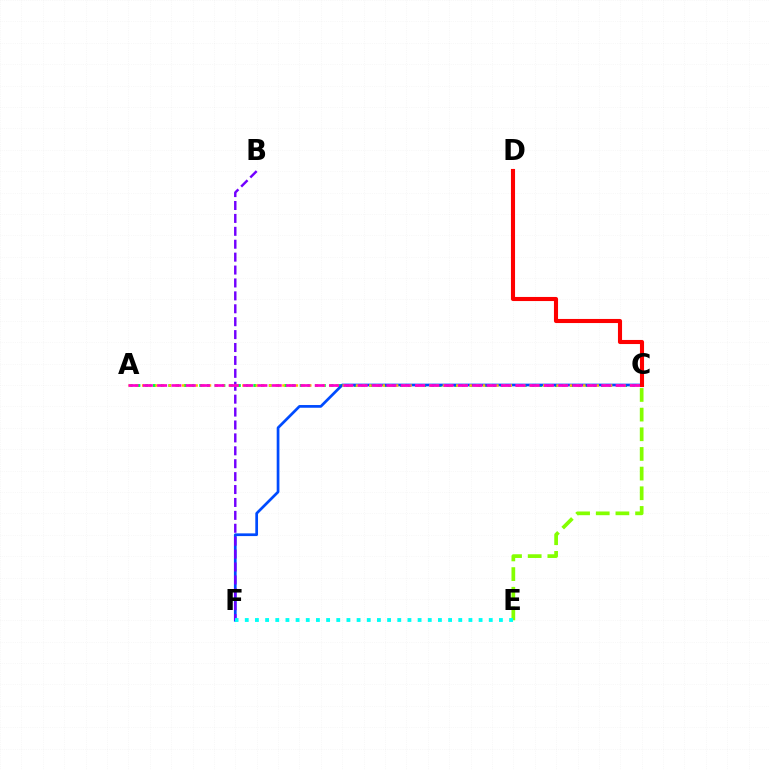{('A', 'C'): [{'color': '#00ff39', 'line_style': 'dotted', 'thickness': 2.1}, {'color': '#ffbd00', 'line_style': 'dotted', 'thickness': 1.82}, {'color': '#ff00cf', 'line_style': 'dashed', 'thickness': 1.95}], ('C', 'F'): [{'color': '#004bff', 'line_style': 'solid', 'thickness': 1.96}], ('C', 'E'): [{'color': '#84ff00', 'line_style': 'dashed', 'thickness': 2.67}], ('B', 'F'): [{'color': '#7200ff', 'line_style': 'dashed', 'thickness': 1.75}], ('E', 'F'): [{'color': '#00fff6', 'line_style': 'dotted', 'thickness': 2.76}], ('C', 'D'): [{'color': '#ff0000', 'line_style': 'solid', 'thickness': 2.95}]}